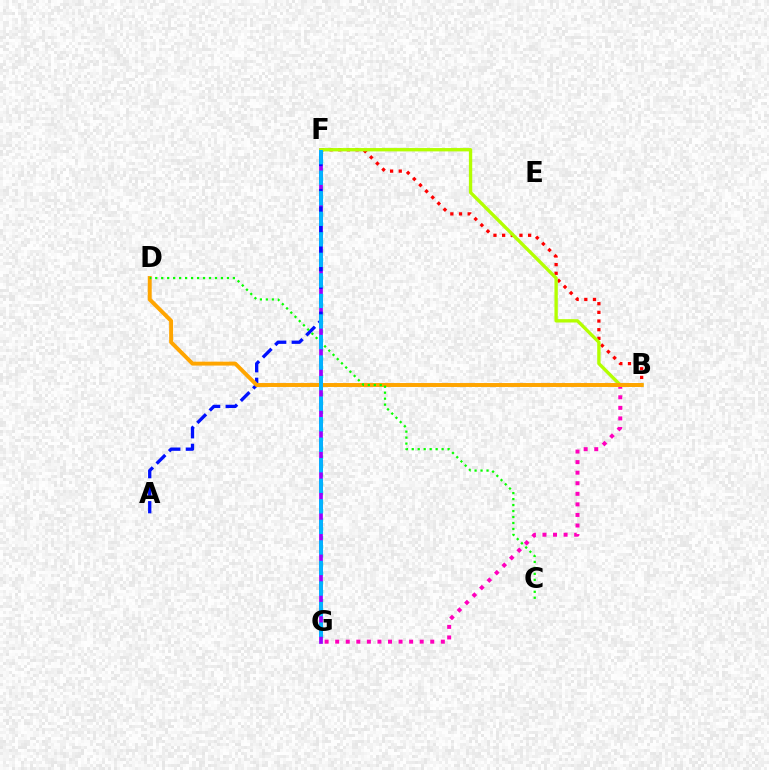{('F', 'G'): [{'color': '#00ff9d', 'line_style': 'dotted', 'thickness': 2.44}, {'color': '#9b00ff', 'line_style': 'solid', 'thickness': 2.68}, {'color': '#00b5ff', 'line_style': 'dashed', 'thickness': 2.79}], ('B', 'F'): [{'color': '#ff0000', 'line_style': 'dotted', 'thickness': 2.35}, {'color': '#b3ff00', 'line_style': 'solid', 'thickness': 2.41}], ('B', 'G'): [{'color': '#ff00bd', 'line_style': 'dotted', 'thickness': 2.87}], ('A', 'F'): [{'color': '#0010ff', 'line_style': 'dashed', 'thickness': 2.38}], ('B', 'D'): [{'color': '#ffa500', 'line_style': 'solid', 'thickness': 2.84}], ('C', 'D'): [{'color': '#08ff00', 'line_style': 'dotted', 'thickness': 1.62}]}